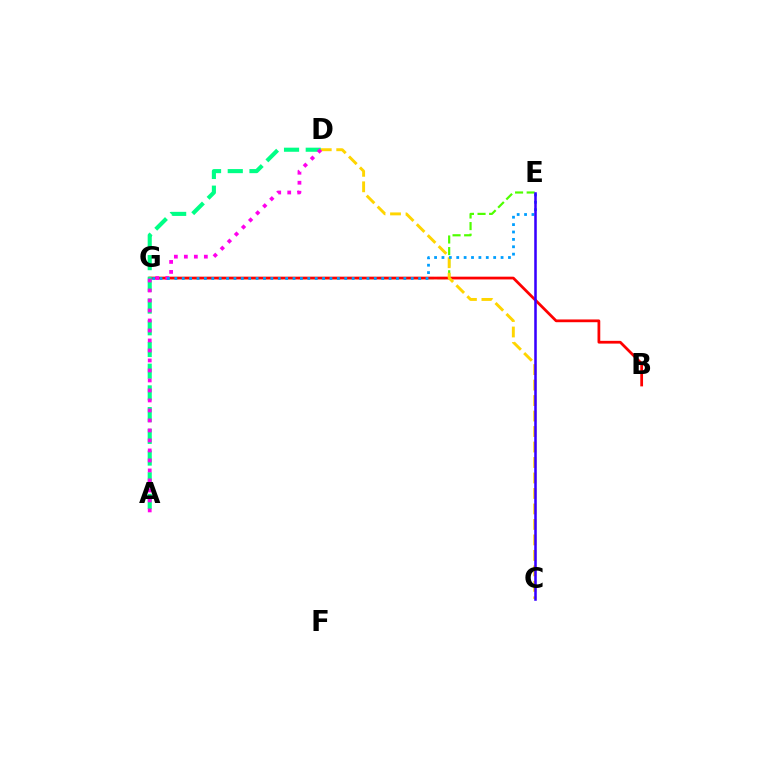{('E', 'G'): [{'color': '#4fff00', 'line_style': 'dashed', 'thickness': 1.58}, {'color': '#009eff', 'line_style': 'dotted', 'thickness': 2.01}], ('B', 'G'): [{'color': '#ff0000', 'line_style': 'solid', 'thickness': 1.98}], ('C', 'D'): [{'color': '#ffd500', 'line_style': 'dashed', 'thickness': 2.1}], ('A', 'D'): [{'color': '#00ff86', 'line_style': 'dashed', 'thickness': 2.95}, {'color': '#ff00ed', 'line_style': 'dotted', 'thickness': 2.72}], ('C', 'E'): [{'color': '#3700ff', 'line_style': 'solid', 'thickness': 1.83}]}